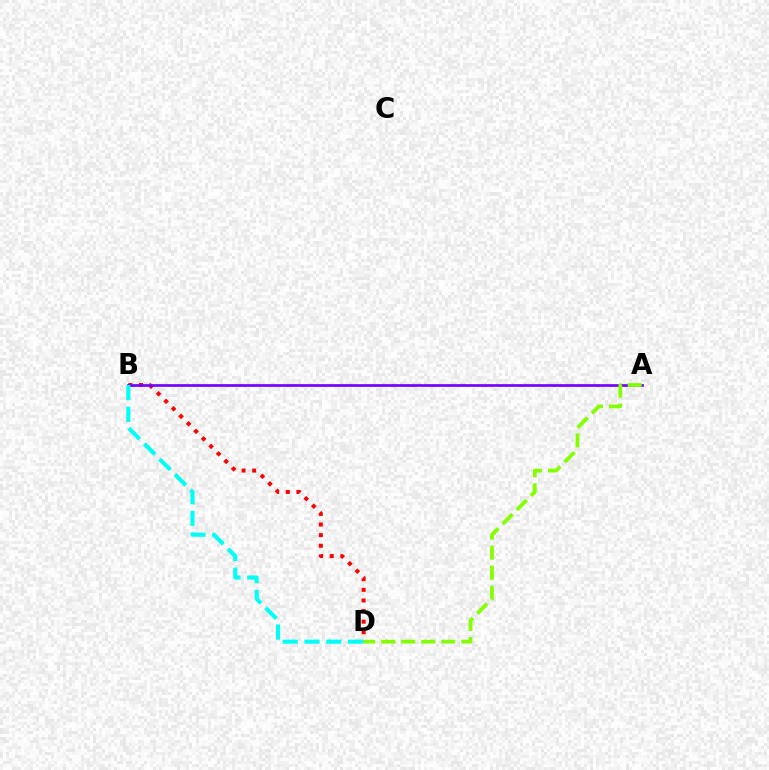{('B', 'D'): [{'color': '#ff0000', 'line_style': 'dotted', 'thickness': 2.88}, {'color': '#00fff6', 'line_style': 'dashed', 'thickness': 2.96}], ('A', 'B'): [{'color': '#7200ff', 'line_style': 'solid', 'thickness': 1.93}], ('A', 'D'): [{'color': '#84ff00', 'line_style': 'dashed', 'thickness': 2.72}]}